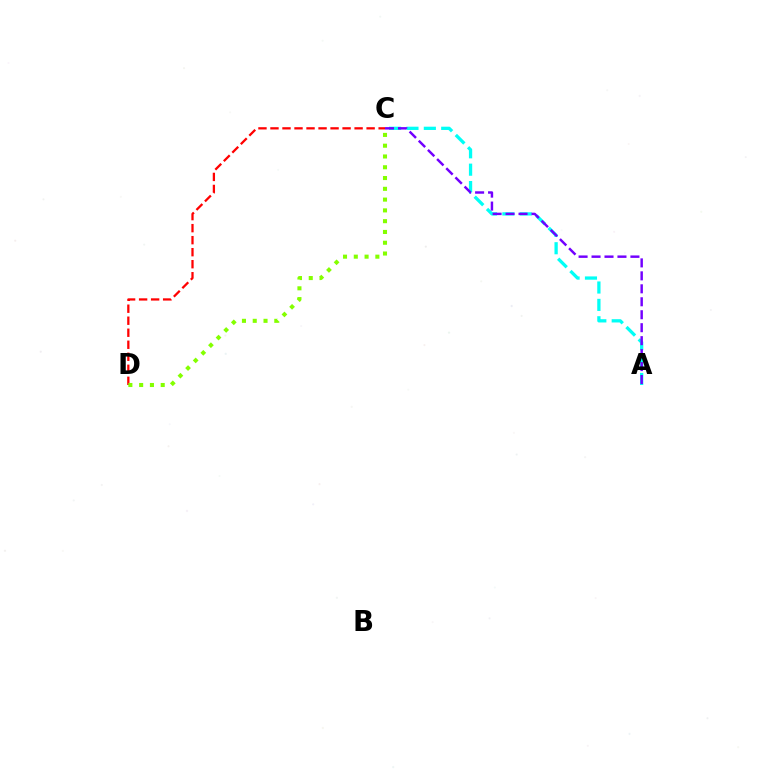{('A', 'C'): [{'color': '#00fff6', 'line_style': 'dashed', 'thickness': 2.36}, {'color': '#7200ff', 'line_style': 'dashed', 'thickness': 1.76}], ('C', 'D'): [{'color': '#ff0000', 'line_style': 'dashed', 'thickness': 1.63}, {'color': '#84ff00', 'line_style': 'dotted', 'thickness': 2.93}]}